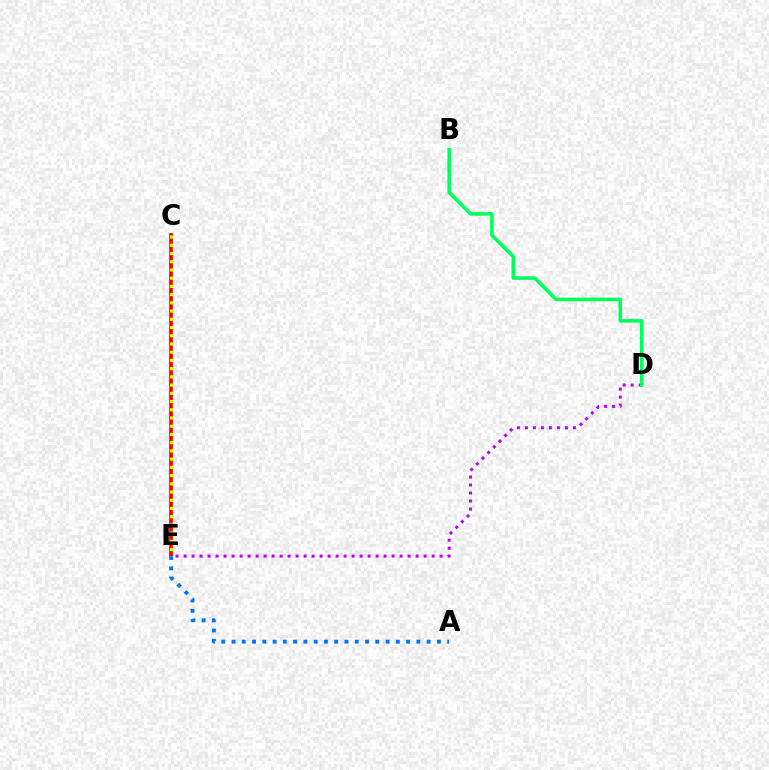{('D', 'E'): [{'color': '#b900ff', 'line_style': 'dotted', 'thickness': 2.17}], ('B', 'D'): [{'color': '#00ff5c', 'line_style': 'solid', 'thickness': 2.57}], ('C', 'E'): [{'color': '#ff0000', 'line_style': 'solid', 'thickness': 2.66}, {'color': '#d1ff00', 'line_style': 'dotted', 'thickness': 2.23}], ('A', 'E'): [{'color': '#0074ff', 'line_style': 'dotted', 'thickness': 2.79}]}